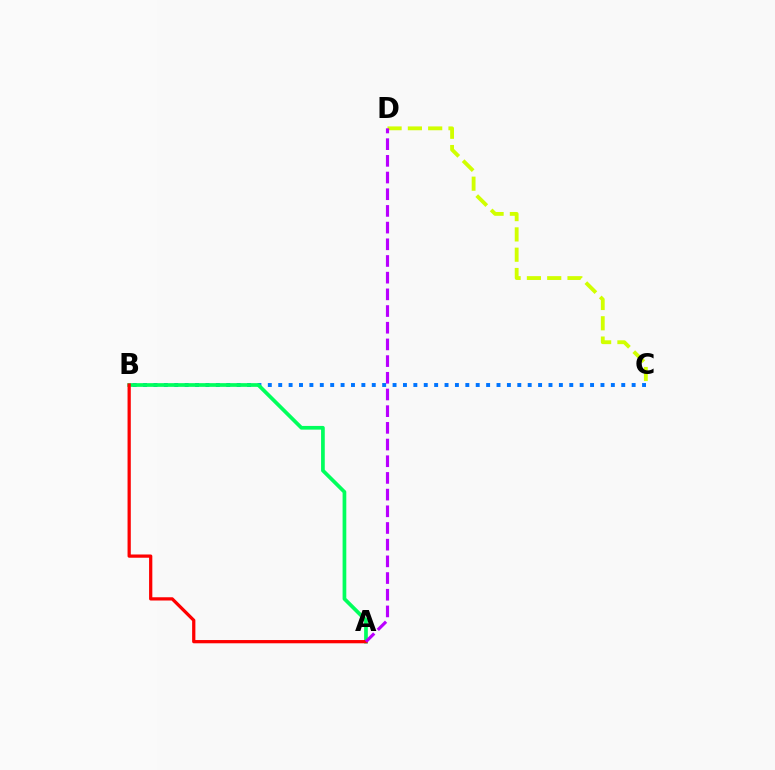{('B', 'C'): [{'color': '#0074ff', 'line_style': 'dotted', 'thickness': 2.82}], ('C', 'D'): [{'color': '#d1ff00', 'line_style': 'dashed', 'thickness': 2.76}], ('A', 'B'): [{'color': '#00ff5c', 'line_style': 'solid', 'thickness': 2.67}, {'color': '#ff0000', 'line_style': 'solid', 'thickness': 2.34}], ('A', 'D'): [{'color': '#b900ff', 'line_style': 'dashed', 'thickness': 2.27}]}